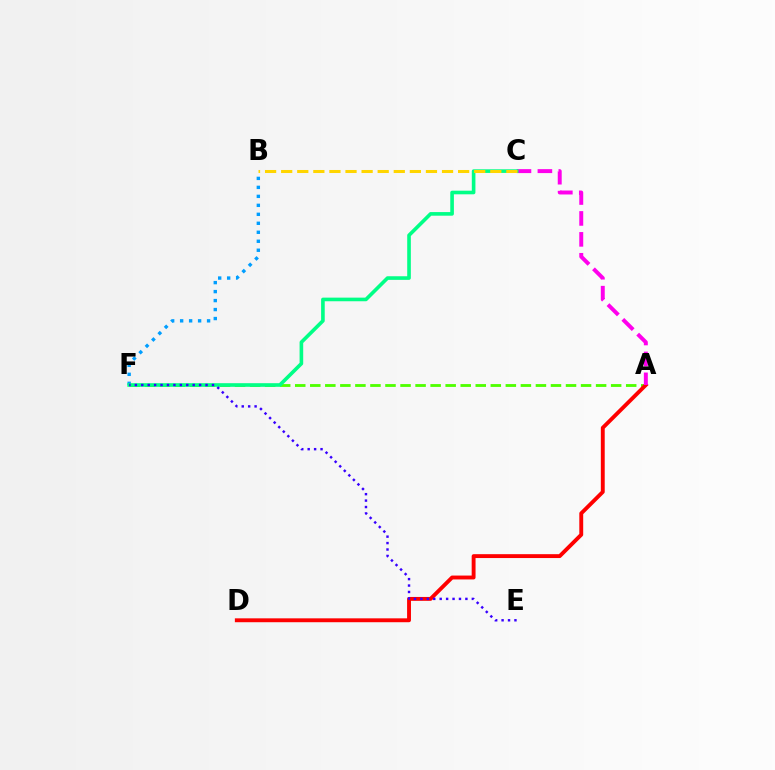{('A', 'F'): [{'color': '#4fff00', 'line_style': 'dashed', 'thickness': 2.04}], ('B', 'F'): [{'color': '#009eff', 'line_style': 'dotted', 'thickness': 2.44}], ('A', 'D'): [{'color': '#ff0000', 'line_style': 'solid', 'thickness': 2.79}], ('A', 'C'): [{'color': '#ff00ed', 'line_style': 'dashed', 'thickness': 2.84}], ('C', 'F'): [{'color': '#00ff86', 'line_style': 'solid', 'thickness': 2.61}], ('B', 'C'): [{'color': '#ffd500', 'line_style': 'dashed', 'thickness': 2.19}], ('E', 'F'): [{'color': '#3700ff', 'line_style': 'dotted', 'thickness': 1.75}]}